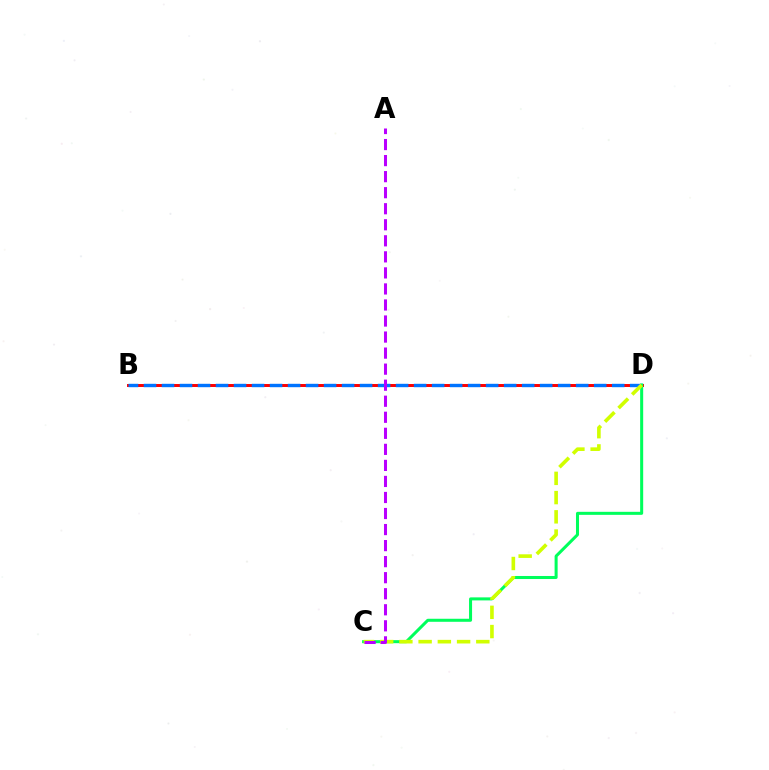{('B', 'D'): [{'color': '#ff0000', 'line_style': 'solid', 'thickness': 2.14}, {'color': '#0074ff', 'line_style': 'dashed', 'thickness': 2.45}], ('C', 'D'): [{'color': '#00ff5c', 'line_style': 'solid', 'thickness': 2.18}, {'color': '#d1ff00', 'line_style': 'dashed', 'thickness': 2.61}], ('A', 'C'): [{'color': '#b900ff', 'line_style': 'dashed', 'thickness': 2.18}]}